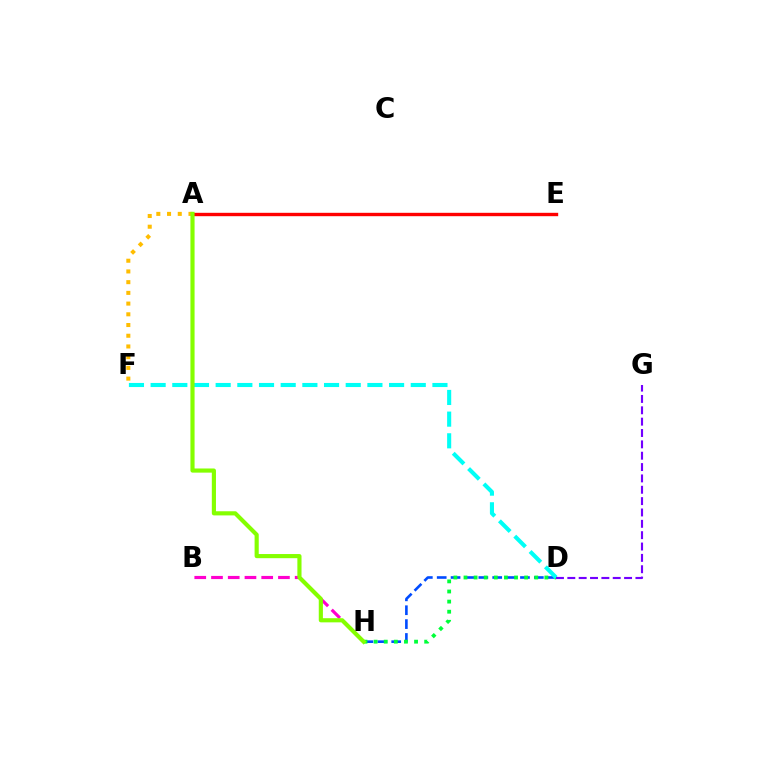{('D', 'H'): [{'color': '#004bff', 'line_style': 'dashed', 'thickness': 1.89}, {'color': '#00ff39', 'line_style': 'dotted', 'thickness': 2.75}], ('B', 'H'): [{'color': '#ff00cf', 'line_style': 'dashed', 'thickness': 2.27}], ('D', 'F'): [{'color': '#00fff6', 'line_style': 'dashed', 'thickness': 2.94}], ('A', 'F'): [{'color': '#ffbd00', 'line_style': 'dotted', 'thickness': 2.91}], ('D', 'G'): [{'color': '#7200ff', 'line_style': 'dashed', 'thickness': 1.54}], ('A', 'E'): [{'color': '#ff0000', 'line_style': 'solid', 'thickness': 2.44}], ('A', 'H'): [{'color': '#84ff00', 'line_style': 'solid', 'thickness': 2.98}]}